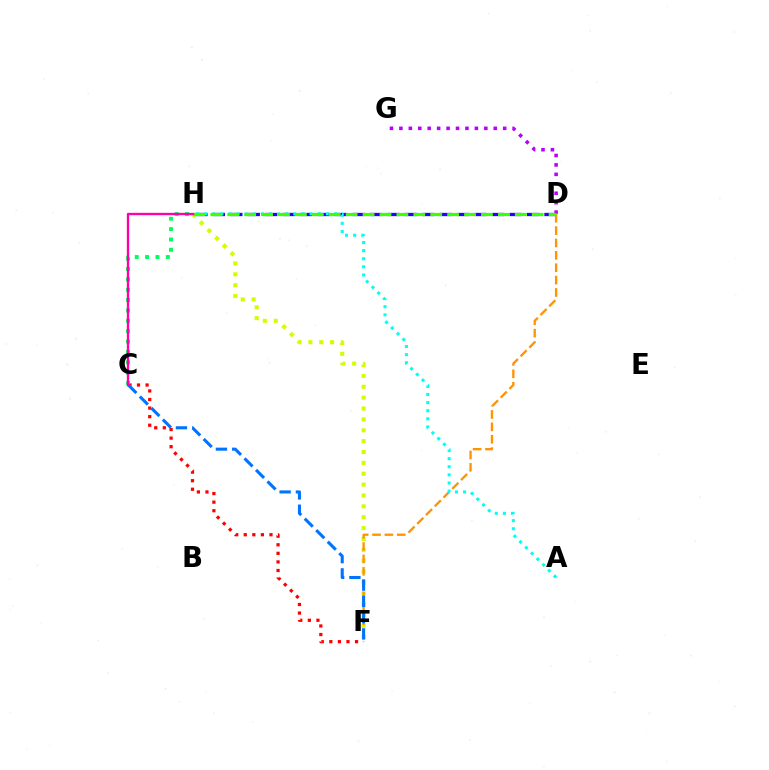{('D', 'H'): [{'color': '#2500ff', 'line_style': 'dashed', 'thickness': 2.37}, {'color': '#3dff00', 'line_style': 'dashed', 'thickness': 2.3}], ('F', 'H'): [{'color': '#d1ff00', 'line_style': 'dotted', 'thickness': 2.95}], ('C', 'F'): [{'color': '#ff0000', 'line_style': 'dotted', 'thickness': 2.33}, {'color': '#0074ff', 'line_style': 'dashed', 'thickness': 2.21}], ('D', 'F'): [{'color': '#ff9400', 'line_style': 'dashed', 'thickness': 1.68}], ('D', 'G'): [{'color': '#b900ff', 'line_style': 'dotted', 'thickness': 2.56}], ('A', 'H'): [{'color': '#00fff6', 'line_style': 'dotted', 'thickness': 2.2}], ('C', 'H'): [{'color': '#00ff5c', 'line_style': 'dotted', 'thickness': 2.82}, {'color': '#ff00ac', 'line_style': 'solid', 'thickness': 1.69}]}